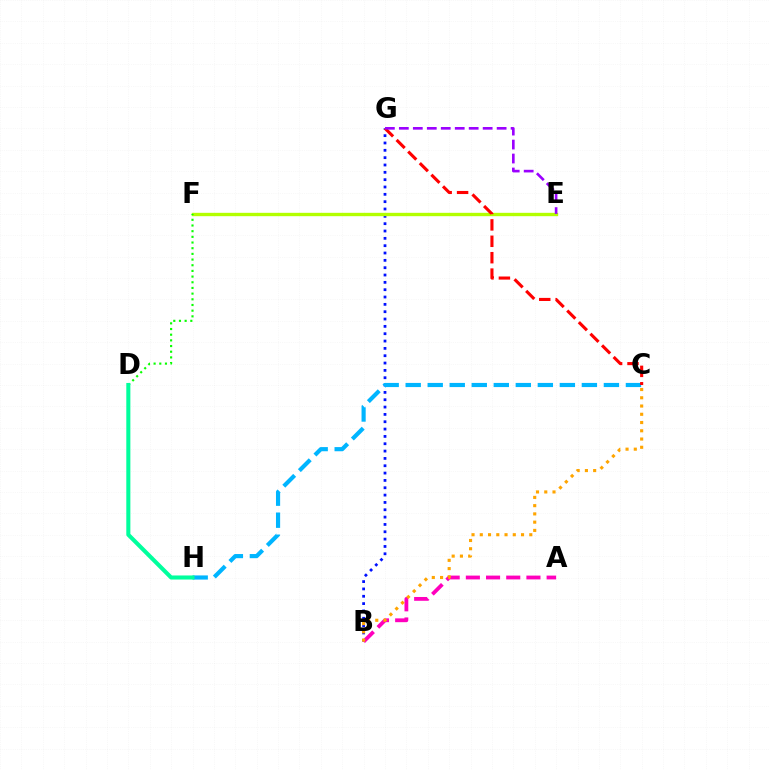{('B', 'G'): [{'color': '#0010ff', 'line_style': 'dotted', 'thickness': 1.99}], ('A', 'B'): [{'color': '#ff00bd', 'line_style': 'dashed', 'thickness': 2.74}], ('E', 'F'): [{'color': '#b3ff00', 'line_style': 'solid', 'thickness': 2.41}], ('C', 'H'): [{'color': '#00b5ff', 'line_style': 'dashed', 'thickness': 2.99}], ('B', 'C'): [{'color': '#ffa500', 'line_style': 'dotted', 'thickness': 2.24}], ('D', 'F'): [{'color': '#08ff00', 'line_style': 'dotted', 'thickness': 1.54}], ('D', 'H'): [{'color': '#00ff9d', 'line_style': 'solid', 'thickness': 2.93}], ('C', 'G'): [{'color': '#ff0000', 'line_style': 'dashed', 'thickness': 2.23}], ('E', 'G'): [{'color': '#9b00ff', 'line_style': 'dashed', 'thickness': 1.9}]}